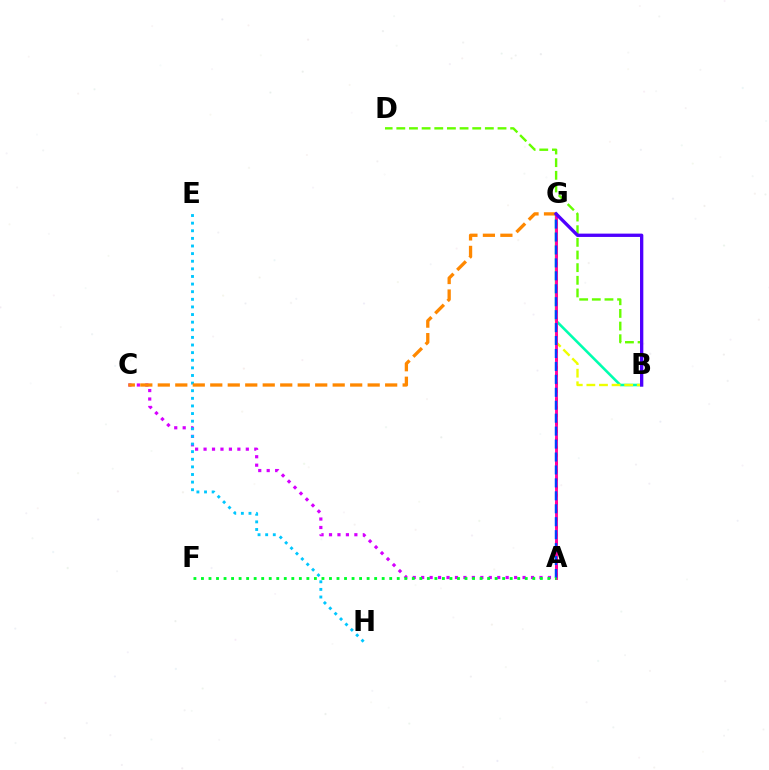{('B', 'G'): [{'color': '#00ffaf', 'line_style': 'solid', 'thickness': 1.86}, {'color': '#eeff00', 'line_style': 'dashed', 'thickness': 1.71}, {'color': '#4f00ff', 'line_style': 'solid', 'thickness': 2.39}], ('A', 'G'): [{'color': '#ff0000', 'line_style': 'dotted', 'thickness': 2.17}, {'color': '#ff00a0', 'line_style': 'solid', 'thickness': 2.07}, {'color': '#003fff', 'line_style': 'dashed', 'thickness': 1.76}], ('A', 'C'): [{'color': '#d600ff', 'line_style': 'dotted', 'thickness': 2.3}], ('E', 'H'): [{'color': '#00c7ff', 'line_style': 'dotted', 'thickness': 2.07}], ('B', 'D'): [{'color': '#66ff00', 'line_style': 'dashed', 'thickness': 1.72}], ('C', 'G'): [{'color': '#ff8800', 'line_style': 'dashed', 'thickness': 2.38}], ('A', 'F'): [{'color': '#00ff27', 'line_style': 'dotted', 'thickness': 2.05}]}